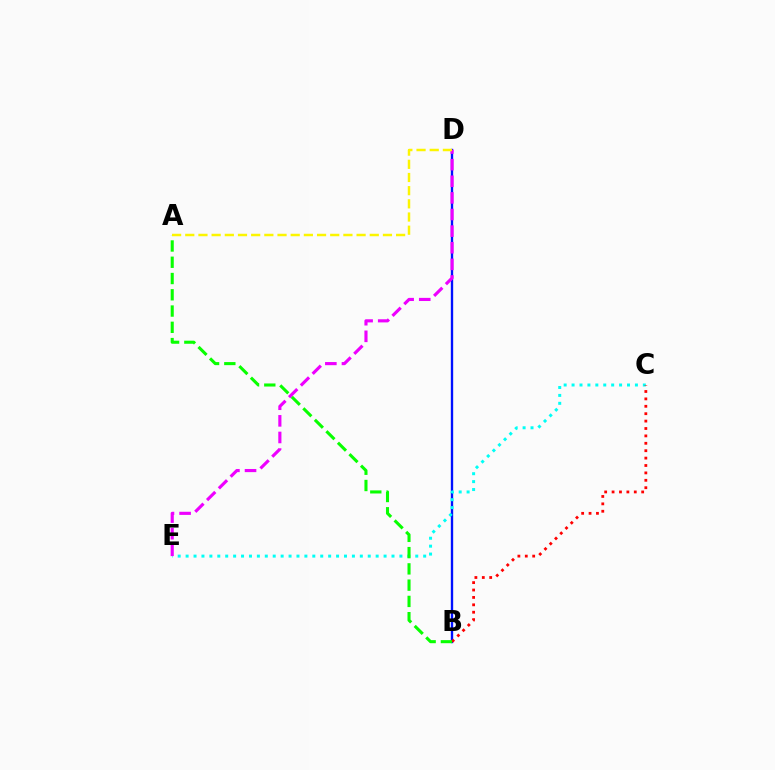{('B', 'D'): [{'color': '#0010ff', 'line_style': 'solid', 'thickness': 1.69}], ('C', 'E'): [{'color': '#00fff6', 'line_style': 'dotted', 'thickness': 2.15}], ('B', 'C'): [{'color': '#ff0000', 'line_style': 'dotted', 'thickness': 2.01}], ('A', 'B'): [{'color': '#08ff00', 'line_style': 'dashed', 'thickness': 2.21}], ('D', 'E'): [{'color': '#ee00ff', 'line_style': 'dashed', 'thickness': 2.26}], ('A', 'D'): [{'color': '#fcf500', 'line_style': 'dashed', 'thickness': 1.79}]}